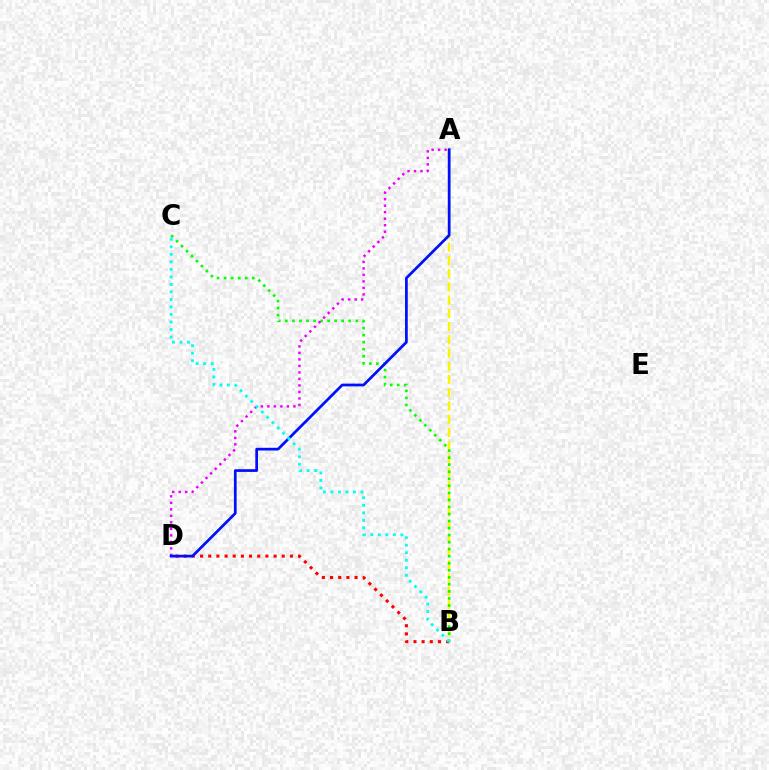{('A', 'B'): [{'color': '#fcf500', 'line_style': 'dashed', 'thickness': 1.8}], ('B', 'D'): [{'color': '#ff0000', 'line_style': 'dotted', 'thickness': 2.22}], ('B', 'C'): [{'color': '#08ff00', 'line_style': 'dotted', 'thickness': 1.91}, {'color': '#00fff6', 'line_style': 'dotted', 'thickness': 2.04}], ('A', 'D'): [{'color': '#ee00ff', 'line_style': 'dotted', 'thickness': 1.77}, {'color': '#0010ff', 'line_style': 'solid', 'thickness': 1.97}]}